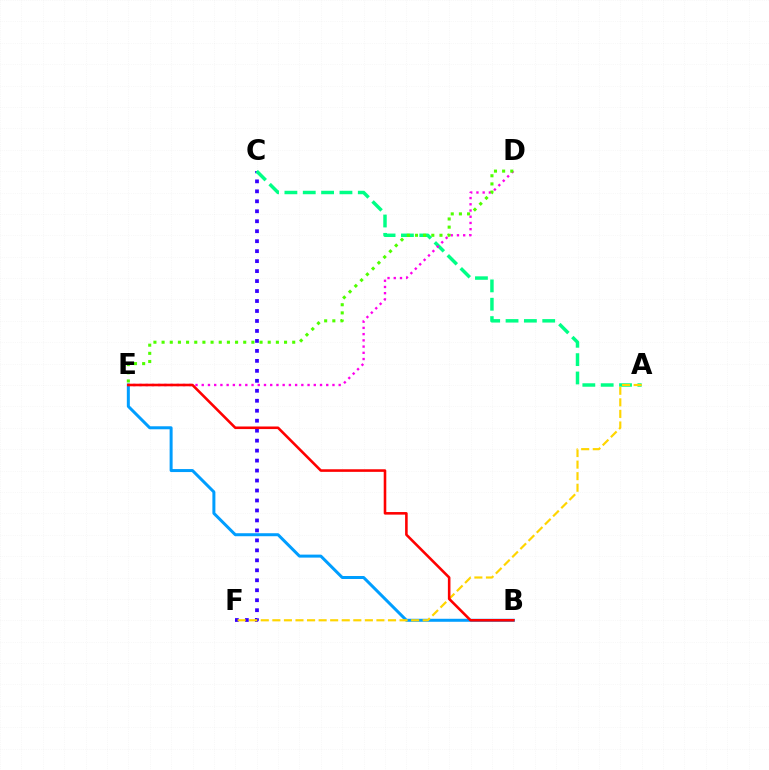{('C', 'F'): [{'color': '#3700ff', 'line_style': 'dotted', 'thickness': 2.71}], ('A', 'C'): [{'color': '#00ff86', 'line_style': 'dashed', 'thickness': 2.49}], ('B', 'E'): [{'color': '#009eff', 'line_style': 'solid', 'thickness': 2.16}, {'color': '#ff0000', 'line_style': 'solid', 'thickness': 1.86}], ('A', 'F'): [{'color': '#ffd500', 'line_style': 'dashed', 'thickness': 1.57}], ('D', 'E'): [{'color': '#ff00ed', 'line_style': 'dotted', 'thickness': 1.69}, {'color': '#4fff00', 'line_style': 'dotted', 'thickness': 2.22}]}